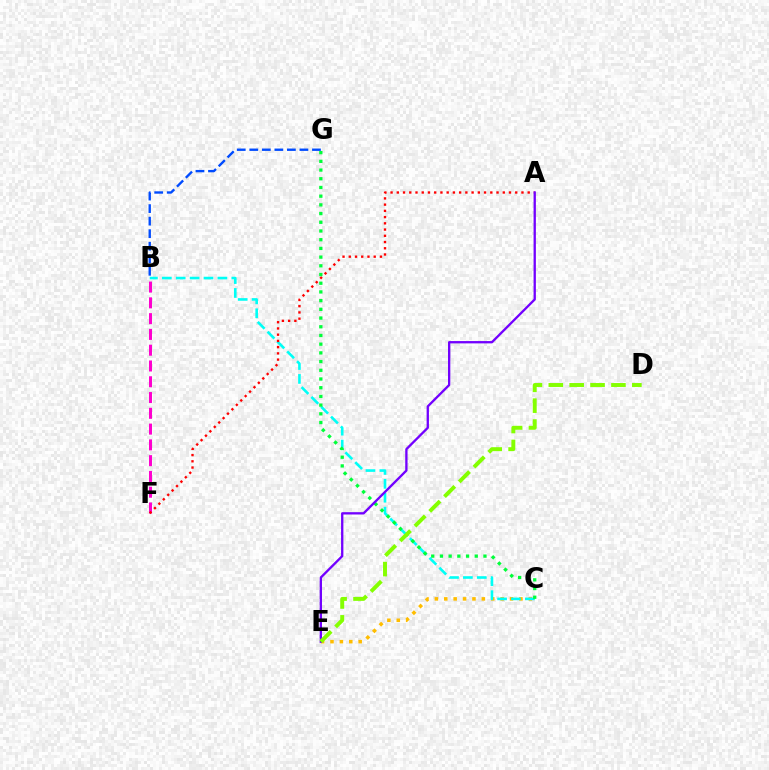{('C', 'E'): [{'color': '#ffbd00', 'line_style': 'dotted', 'thickness': 2.55}], ('B', 'G'): [{'color': '#004bff', 'line_style': 'dashed', 'thickness': 1.7}], ('B', 'C'): [{'color': '#00fff6', 'line_style': 'dashed', 'thickness': 1.89}], ('B', 'F'): [{'color': '#ff00cf', 'line_style': 'dashed', 'thickness': 2.14}], ('A', 'F'): [{'color': '#ff0000', 'line_style': 'dotted', 'thickness': 1.69}], ('C', 'G'): [{'color': '#00ff39', 'line_style': 'dotted', 'thickness': 2.37}], ('A', 'E'): [{'color': '#7200ff', 'line_style': 'solid', 'thickness': 1.67}], ('D', 'E'): [{'color': '#84ff00', 'line_style': 'dashed', 'thickness': 2.84}]}